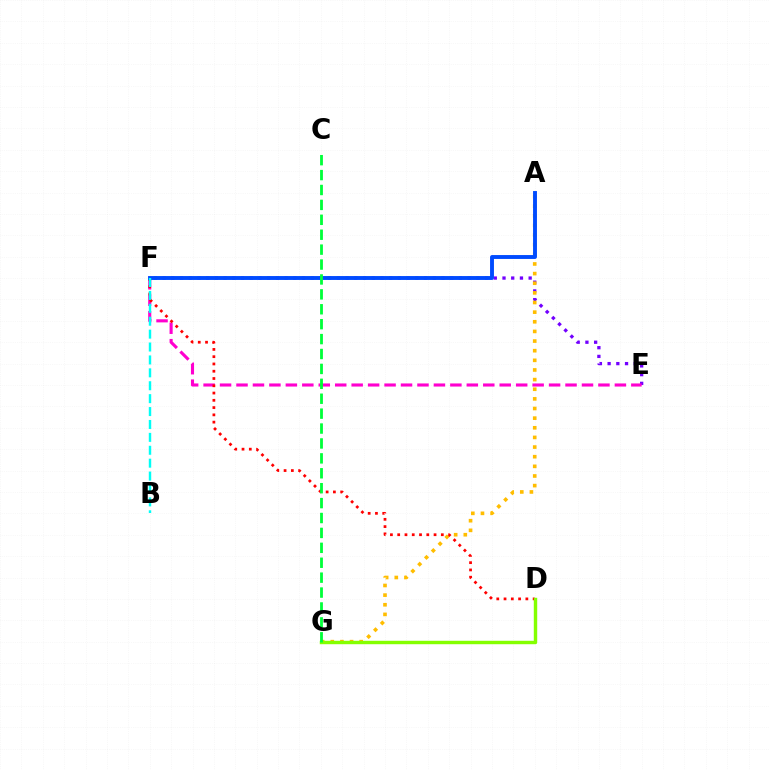{('E', 'F'): [{'color': '#7200ff', 'line_style': 'dotted', 'thickness': 2.37}, {'color': '#ff00cf', 'line_style': 'dashed', 'thickness': 2.23}], ('A', 'G'): [{'color': '#ffbd00', 'line_style': 'dotted', 'thickness': 2.62}], ('D', 'F'): [{'color': '#ff0000', 'line_style': 'dotted', 'thickness': 1.98}], ('D', 'G'): [{'color': '#84ff00', 'line_style': 'solid', 'thickness': 2.46}], ('A', 'F'): [{'color': '#004bff', 'line_style': 'solid', 'thickness': 2.8}], ('B', 'F'): [{'color': '#00fff6', 'line_style': 'dashed', 'thickness': 1.75}], ('C', 'G'): [{'color': '#00ff39', 'line_style': 'dashed', 'thickness': 2.03}]}